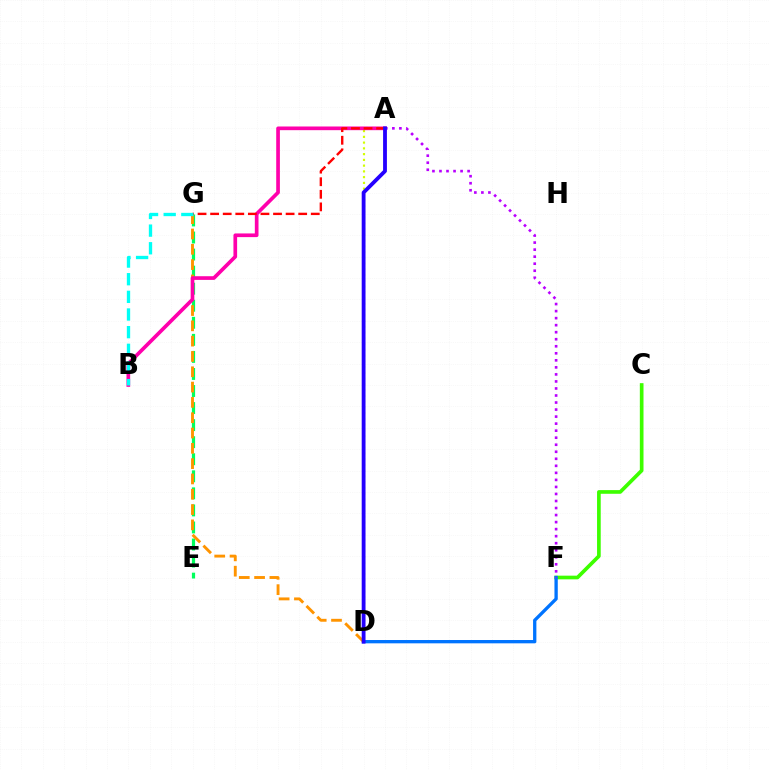{('A', 'D'): [{'color': '#d1ff00', 'line_style': 'dotted', 'thickness': 1.56}, {'color': '#2500ff', 'line_style': 'solid', 'thickness': 2.75}], ('C', 'F'): [{'color': '#3dff00', 'line_style': 'solid', 'thickness': 2.64}], ('E', 'G'): [{'color': '#00ff5c', 'line_style': 'dashed', 'thickness': 2.32}], ('D', 'G'): [{'color': '#ff9400', 'line_style': 'dashed', 'thickness': 2.08}], ('A', 'B'): [{'color': '#ff00ac', 'line_style': 'solid', 'thickness': 2.65}], ('D', 'F'): [{'color': '#0074ff', 'line_style': 'solid', 'thickness': 2.38}], ('A', 'G'): [{'color': '#ff0000', 'line_style': 'dashed', 'thickness': 1.71}], ('A', 'F'): [{'color': '#b900ff', 'line_style': 'dotted', 'thickness': 1.91}], ('B', 'G'): [{'color': '#00fff6', 'line_style': 'dashed', 'thickness': 2.4}]}